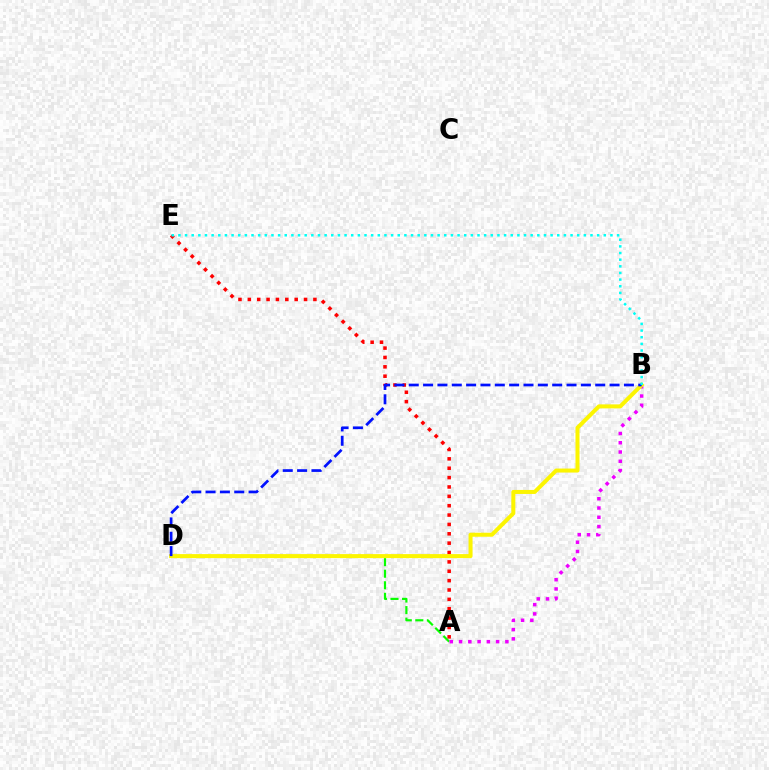{('A', 'D'): [{'color': '#08ff00', 'line_style': 'dashed', 'thickness': 1.57}], ('A', 'B'): [{'color': '#ee00ff', 'line_style': 'dotted', 'thickness': 2.52}], ('A', 'E'): [{'color': '#ff0000', 'line_style': 'dotted', 'thickness': 2.55}], ('B', 'D'): [{'color': '#fcf500', 'line_style': 'solid', 'thickness': 2.89}, {'color': '#0010ff', 'line_style': 'dashed', 'thickness': 1.95}], ('B', 'E'): [{'color': '#00fff6', 'line_style': 'dotted', 'thickness': 1.81}]}